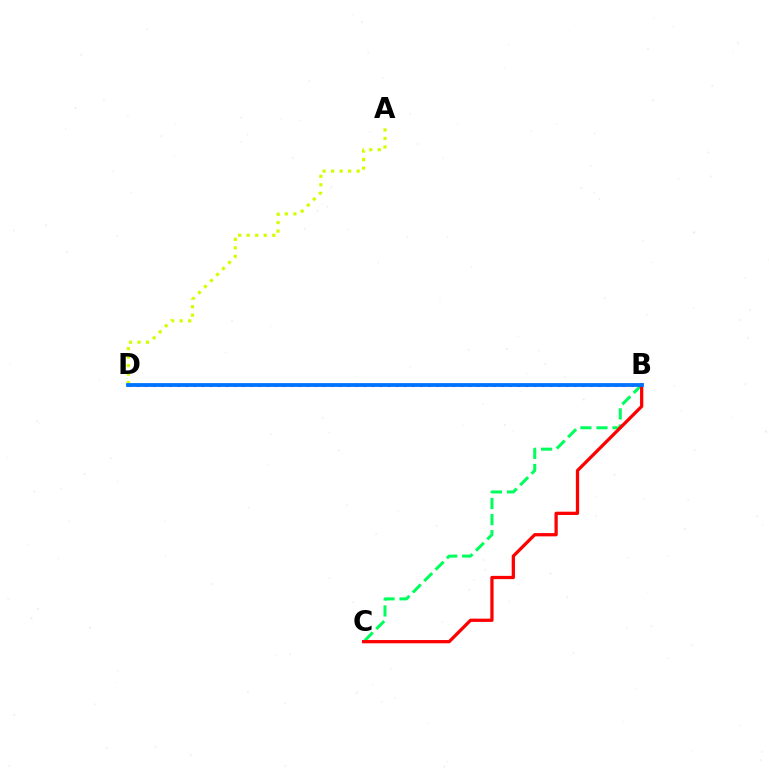{('B', 'C'): [{'color': '#00ff5c', 'line_style': 'dashed', 'thickness': 2.18}, {'color': '#ff0000', 'line_style': 'solid', 'thickness': 2.35}], ('B', 'D'): [{'color': '#b900ff', 'line_style': 'dotted', 'thickness': 2.2}, {'color': '#0074ff', 'line_style': 'solid', 'thickness': 2.74}], ('A', 'D'): [{'color': '#d1ff00', 'line_style': 'dotted', 'thickness': 2.31}]}